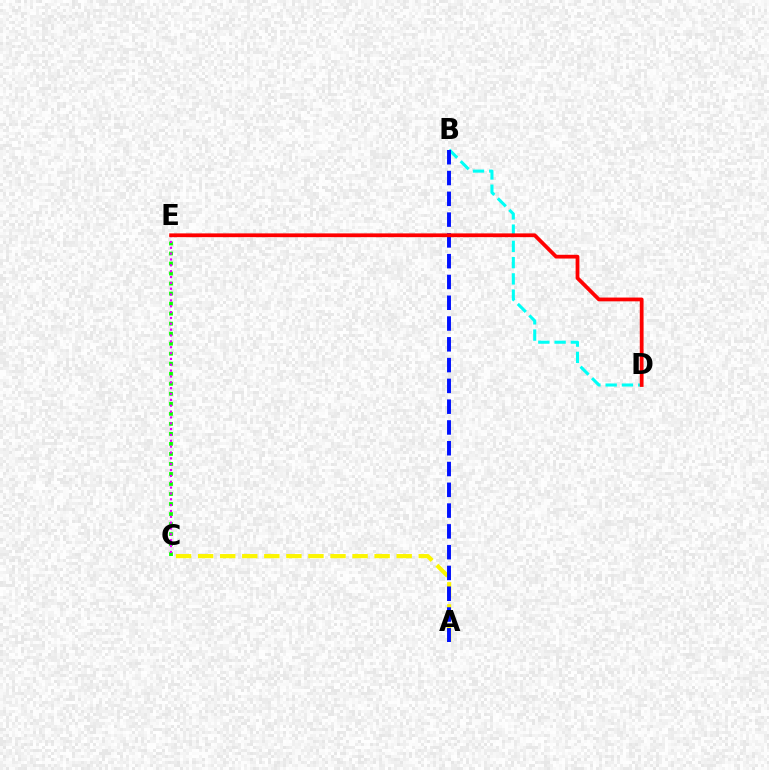{('B', 'D'): [{'color': '#00fff6', 'line_style': 'dashed', 'thickness': 2.21}], ('C', 'E'): [{'color': '#08ff00', 'line_style': 'dotted', 'thickness': 2.72}, {'color': '#ee00ff', 'line_style': 'dotted', 'thickness': 1.59}], ('A', 'C'): [{'color': '#fcf500', 'line_style': 'dashed', 'thickness': 3.0}], ('A', 'B'): [{'color': '#0010ff', 'line_style': 'dashed', 'thickness': 2.82}], ('D', 'E'): [{'color': '#ff0000', 'line_style': 'solid', 'thickness': 2.72}]}